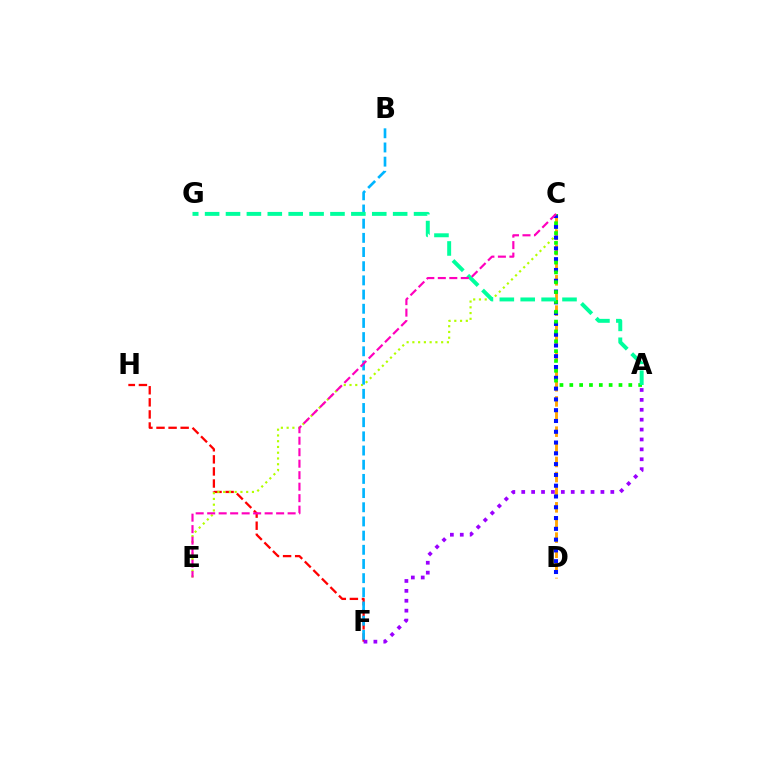{('F', 'H'): [{'color': '#ff0000', 'line_style': 'dashed', 'thickness': 1.64}], ('C', 'E'): [{'color': '#b3ff00', 'line_style': 'dotted', 'thickness': 1.56}, {'color': '#ff00bd', 'line_style': 'dashed', 'thickness': 1.56}], ('C', 'D'): [{'color': '#ffa500', 'line_style': 'dashed', 'thickness': 2.06}, {'color': '#0010ff', 'line_style': 'dotted', 'thickness': 2.93}], ('B', 'F'): [{'color': '#00b5ff', 'line_style': 'dashed', 'thickness': 1.93}], ('A', 'C'): [{'color': '#08ff00', 'line_style': 'dotted', 'thickness': 2.67}], ('A', 'F'): [{'color': '#9b00ff', 'line_style': 'dotted', 'thickness': 2.69}], ('A', 'G'): [{'color': '#00ff9d', 'line_style': 'dashed', 'thickness': 2.84}]}